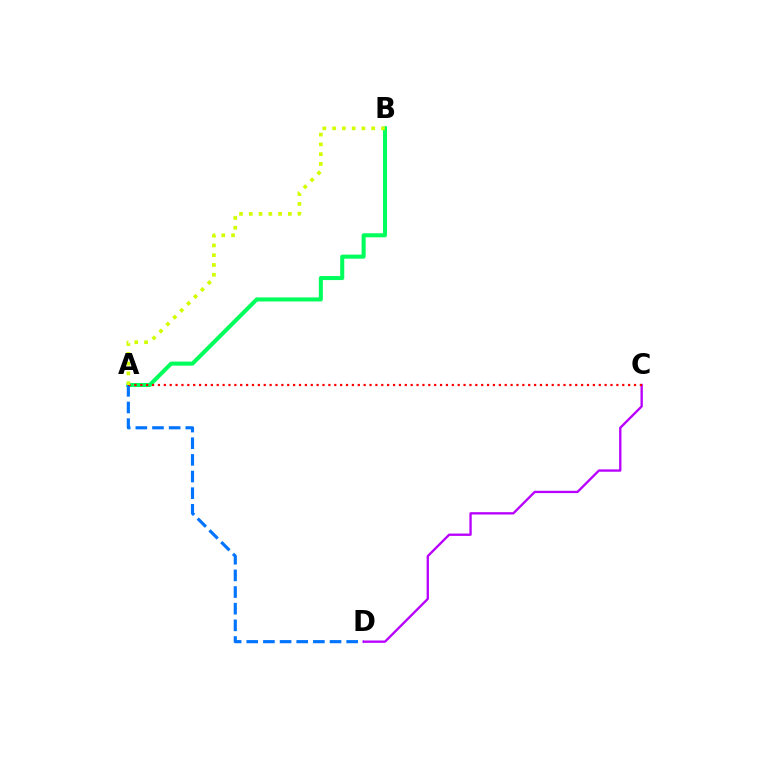{('A', 'B'): [{'color': '#00ff5c', 'line_style': 'solid', 'thickness': 2.91}, {'color': '#d1ff00', 'line_style': 'dotted', 'thickness': 2.66}], ('A', 'D'): [{'color': '#0074ff', 'line_style': 'dashed', 'thickness': 2.26}], ('C', 'D'): [{'color': '#b900ff', 'line_style': 'solid', 'thickness': 1.68}], ('A', 'C'): [{'color': '#ff0000', 'line_style': 'dotted', 'thickness': 1.6}]}